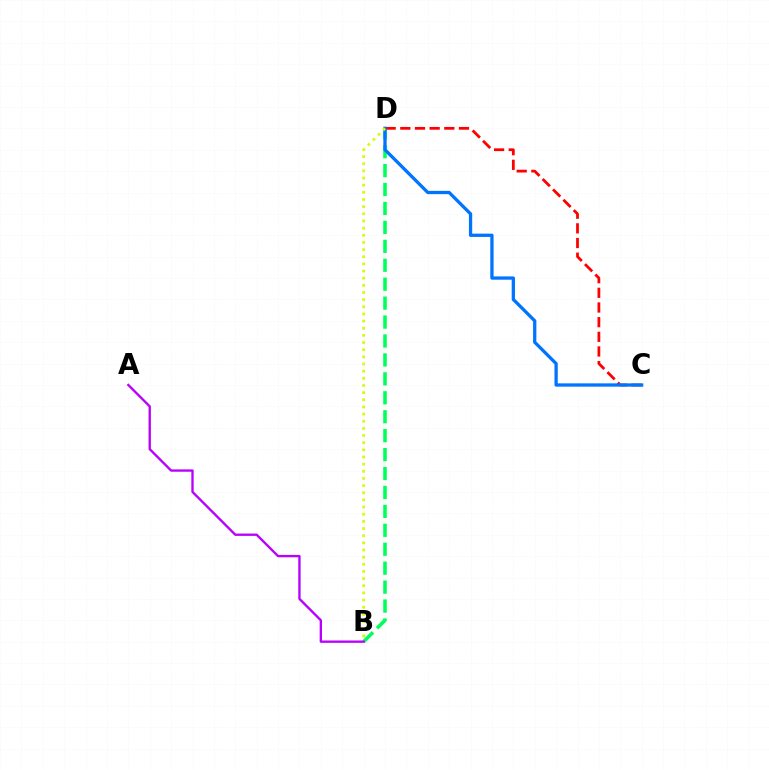{('B', 'D'): [{'color': '#00ff5c', 'line_style': 'dashed', 'thickness': 2.57}, {'color': '#d1ff00', 'line_style': 'dotted', 'thickness': 1.94}], ('C', 'D'): [{'color': '#ff0000', 'line_style': 'dashed', 'thickness': 1.99}, {'color': '#0074ff', 'line_style': 'solid', 'thickness': 2.37}], ('A', 'B'): [{'color': '#b900ff', 'line_style': 'solid', 'thickness': 1.69}]}